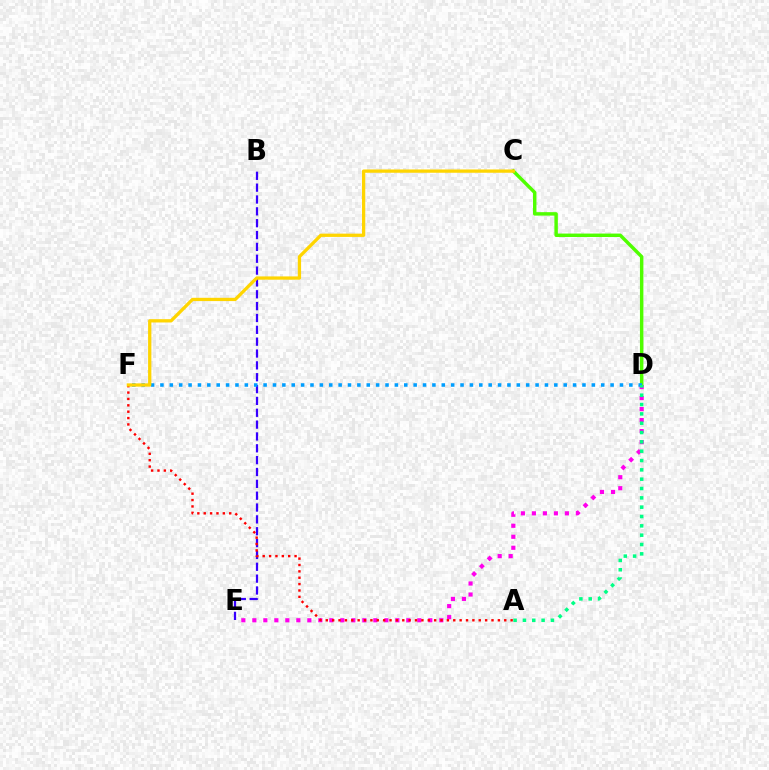{('B', 'E'): [{'color': '#3700ff', 'line_style': 'dashed', 'thickness': 1.61}], ('D', 'E'): [{'color': '#ff00ed', 'line_style': 'dotted', 'thickness': 2.99}], ('C', 'D'): [{'color': '#4fff00', 'line_style': 'solid', 'thickness': 2.48}], ('A', 'F'): [{'color': '#ff0000', 'line_style': 'dotted', 'thickness': 1.73}], ('D', 'F'): [{'color': '#009eff', 'line_style': 'dotted', 'thickness': 2.55}], ('A', 'D'): [{'color': '#00ff86', 'line_style': 'dotted', 'thickness': 2.54}], ('C', 'F'): [{'color': '#ffd500', 'line_style': 'solid', 'thickness': 2.36}]}